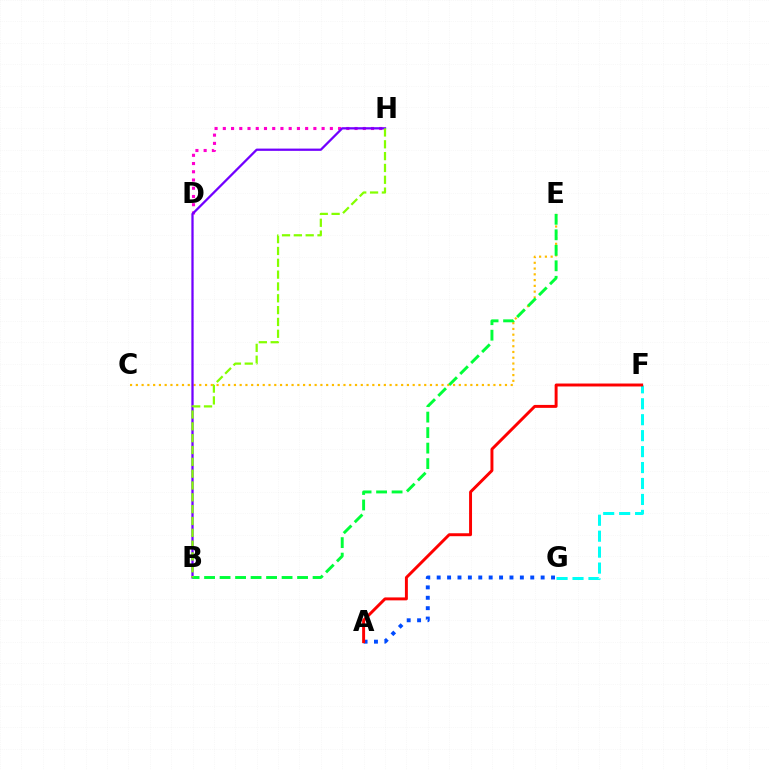{('C', 'E'): [{'color': '#ffbd00', 'line_style': 'dotted', 'thickness': 1.57}], ('D', 'H'): [{'color': '#ff00cf', 'line_style': 'dotted', 'thickness': 2.24}], ('A', 'G'): [{'color': '#004bff', 'line_style': 'dotted', 'thickness': 2.82}], ('B', 'H'): [{'color': '#7200ff', 'line_style': 'solid', 'thickness': 1.63}, {'color': '#84ff00', 'line_style': 'dashed', 'thickness': 1.61}], ('F', 'G'): [{'color': '#00fff6', 'line_style': 'dashed', 'thickness': 2.17}], ('A', 'F'): [{'color': '#ff0000', 'line_style': 'solid', 'thickness': 2.12}], ('B', 'E'): [{'color': '#00ff39', 'line_style': 'dashed', 'thickness': 2.11}]}